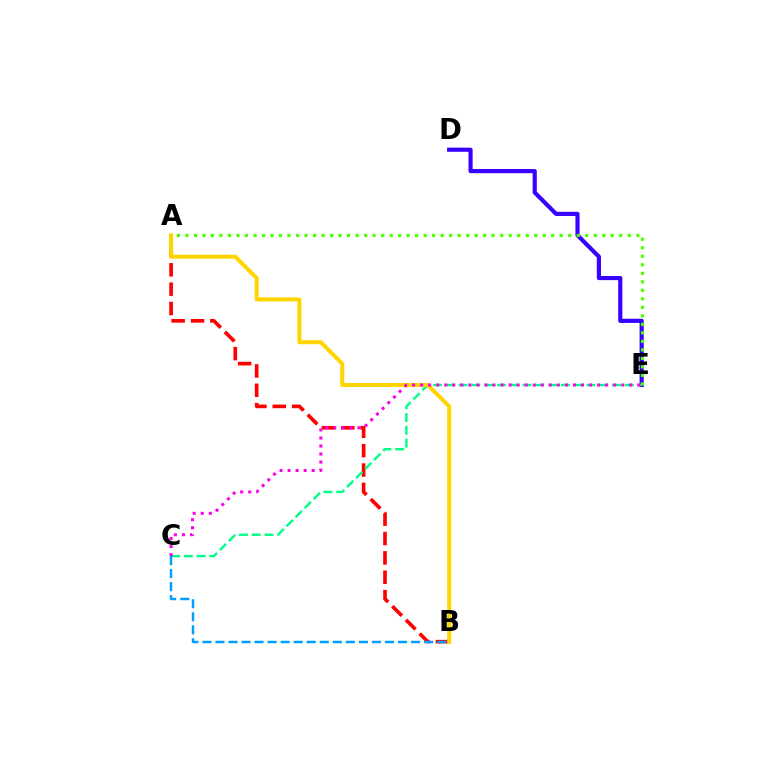{('D', 'E'): [{'color': '#3700ff', 'line_style': 'solid', 'thickness': 3.0}], ('A', 'E'): [{'color': '#4fff00', 'line_style': 'dotted', 'thickness': 2.31}], ('A', 'B'): [{'color': '#ff0000', 'line_style': 'dashed', 'thickness': 2.63}, {'color': '#ffd500', 'line_style': 'solid', 'thickness': 2.91}], ('C', 'E'): [{'color': '#00ff86', 'line_style': 'dashed', 'thickness': 1.74}, {'color': '#ff00ed', 'line_style': 'dotted', 'thickness': 2.19}], ('B', 'C'): [{'color': '#009eff', 'line_style': 'dashed', 'thickness': 1.77}]}